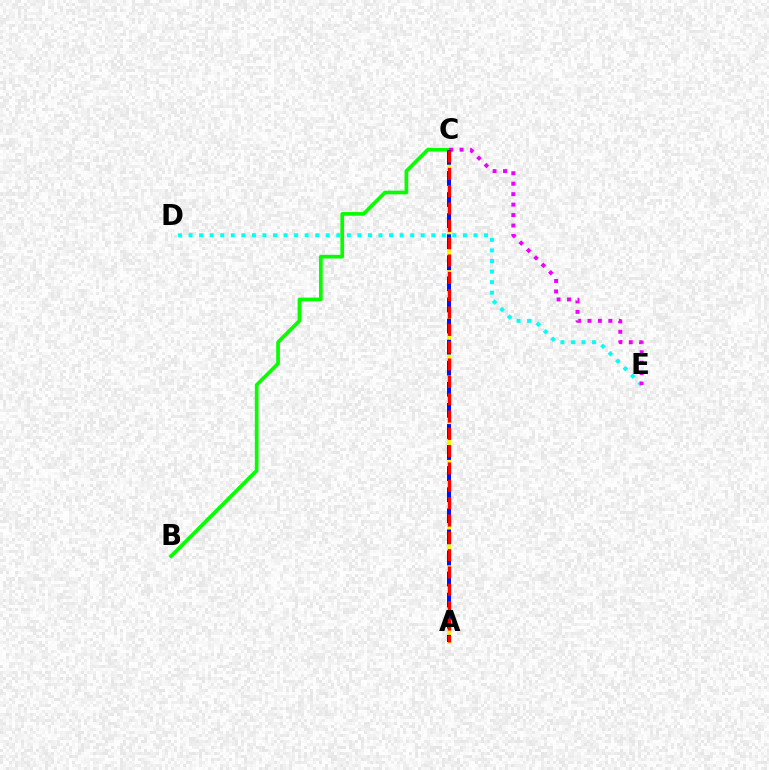{('D', 'E'): [{'color': '#00fff6', 'line_style': 'dotted', 'thickness': 2.87}], ('A', 'C'): [{'color': '#fcf500', 'line_style': 'solid', 'thickness': 2.72}, {'color': '#0010ff', 'line_style': 'dashed', 'thickness': 2.86}, {'color': '#ff0000', 'line_style': 'dashed', 'thickness': 2.35}], ('B', 'C'): [{'color': '#08ff00', 'line_style': 'solid', 'thickness': 2.66}], ('C', 'E'): [{'color': '#ee00ff', 'line_style': 'dotted', 'thickness': 2.84}]}